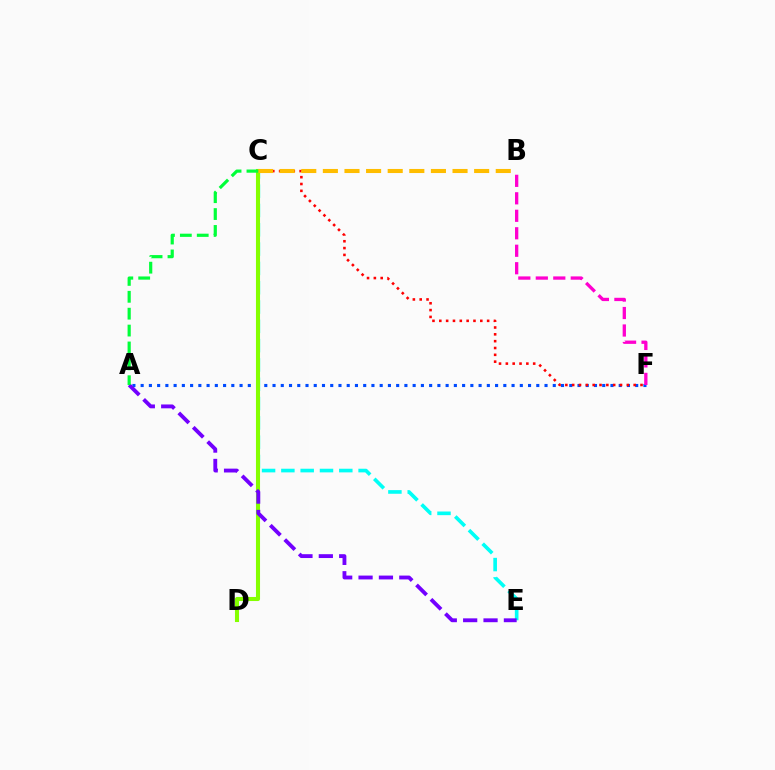{('A', 'F'): [{'color': '#004bff', 'line_style': 'dotted', 'thickness': 2.24}], ('C', 'E'): [{'color': '#00fff6', 'line_style': 'dashed', 'thickness': 2.62}], ('C', 'D'): [{'color': '#84ff00', 'line_style': 'solid', 'thickness': 2.93}], ('C', 'F'): [{'color': '#ff0000', 'line_style': 'dotted', 'thickness': 1.86}], ('B', 'F'): [{'color': '#ff00cf', 'line_style': 'dashed', 'thickness': 2.37}], ('A', 'E'): [{'color': '#7200ff', 'line_style': 'dashed', 'thickness': 2.77}], ('B', 'C'): [{'color': '#ffbd00', 'line_style': 'dashed', 'thickness': 2.94}], ('A', 'C'): [{'color': '#00ff39', 'line_style': 'dashed', 'thickness': 2.29}]}